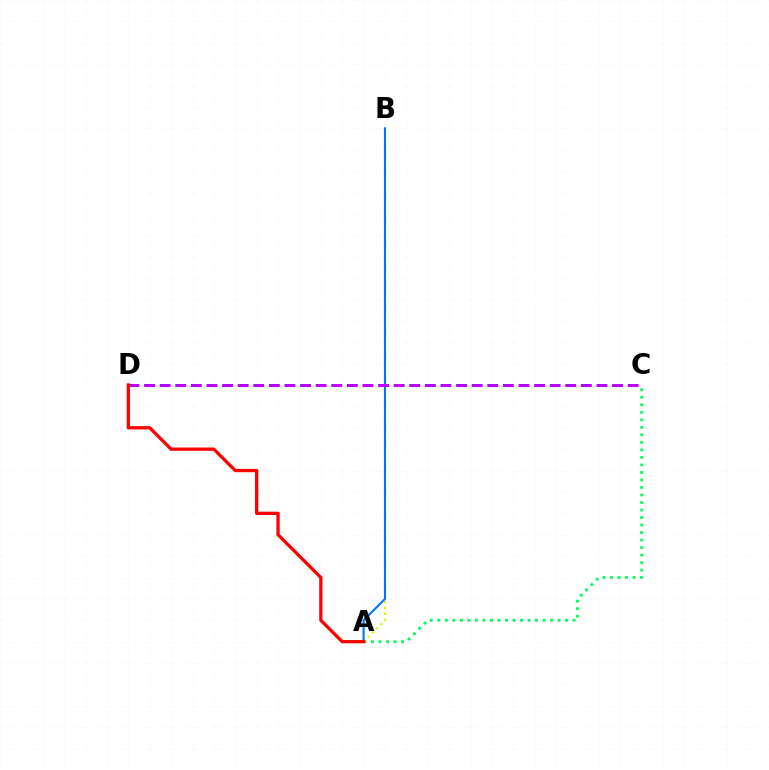{('A', 'C'): [{'color': '#00ff5c', 'line_style': 'dotted', 'thickness': 2.04}], ('A', 'B'): [{'color': '#d1ff00', 'line_style': 'dotted', 'thickness': 1.61}, {'color': '#0074ff', 'line_style': 'solid', 'thickness': 1.51}], ('C', 'D'): [{'color': '#b900ff', 'line_style': 'dashed', 'thickness': 2.12}], ('A', 'D'): [{'color': '#ff0000', 'line_style': 'solid', 'thickness': 2.37}]}